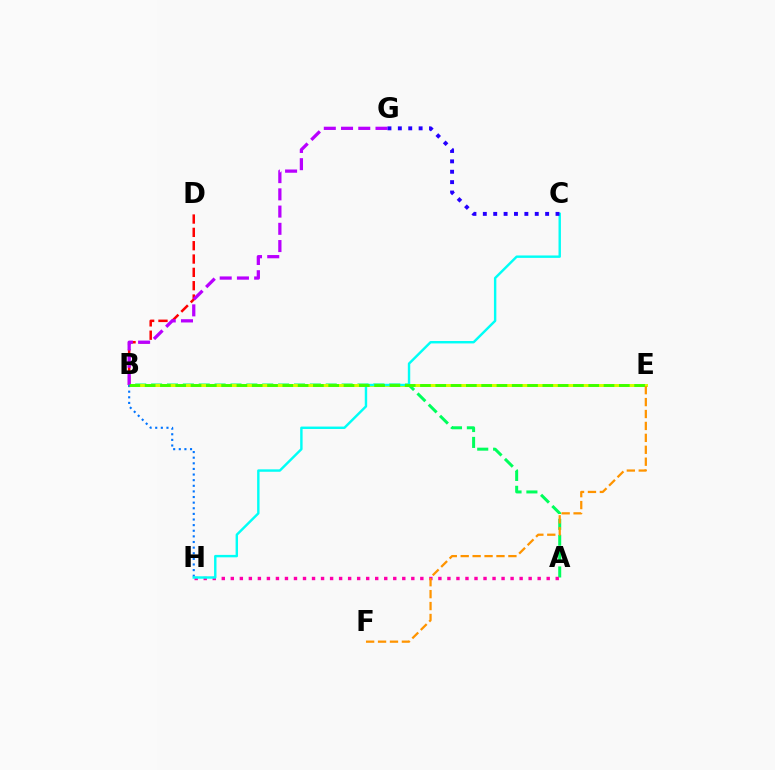{('A', 'B'): [{'color': '#00ff5c', 'line_style': 'dashed', 'thickness': 2.16}], ('A', 'H'): [{'color': '#ff00ac', 'line_style': 'dotted', 'thickness': 2.45}], ('B', 'E'): [{'color': '#d1ff00', 'line_style': 'solid', 'thickness': 2.16}, {'color': '#3dff00', 'line_style': 'dashed', 'thickness': 2.08}], ('B', 'H'): [{'color': '#0074ff', 'line_style': 'dotted', 'thickness': 1.53}], ('E', 'F'): [{'color': '#ff9400', 'line_style': 'dashed', 'thickness': 1.62}], ('B', 'D'): [{'color': '#ff0000', 'line_style': 'dashed', 'thickness': 1.81}], ('B', 'G'): [{'color': '#b900ff', 'line_style': 'dashed', 'thickness': 2.34}], ('C', 'H'): [{'color': '#00fff6', 'line_style': 'solid', 'thickness': 1.74}], ('C', 'G'): [{'color': '#2500ff', 'line_style': 'dotted', 'thickness': 2.82}]}